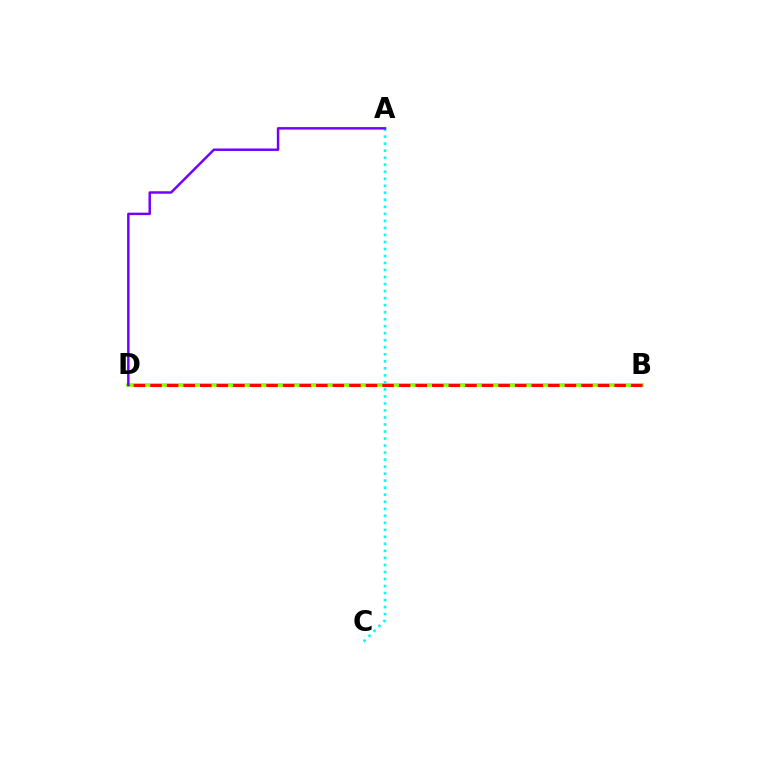{('B', 'D'): [{'color': '#84ff00', 'line_style': 'solid', 'thickness': 2.63}, {'color': '#ff0000', 'line_style': 'dashed', 'thickness': 2.25}], ('A', 'C'): [{'color': '#00fff6', 'line_style': 'dotted', 'thickness': 1.91}], ('A', 'D'): [{'color': '#7200ff', 'line_style': 'solid', 'thickness': 1.77}]}